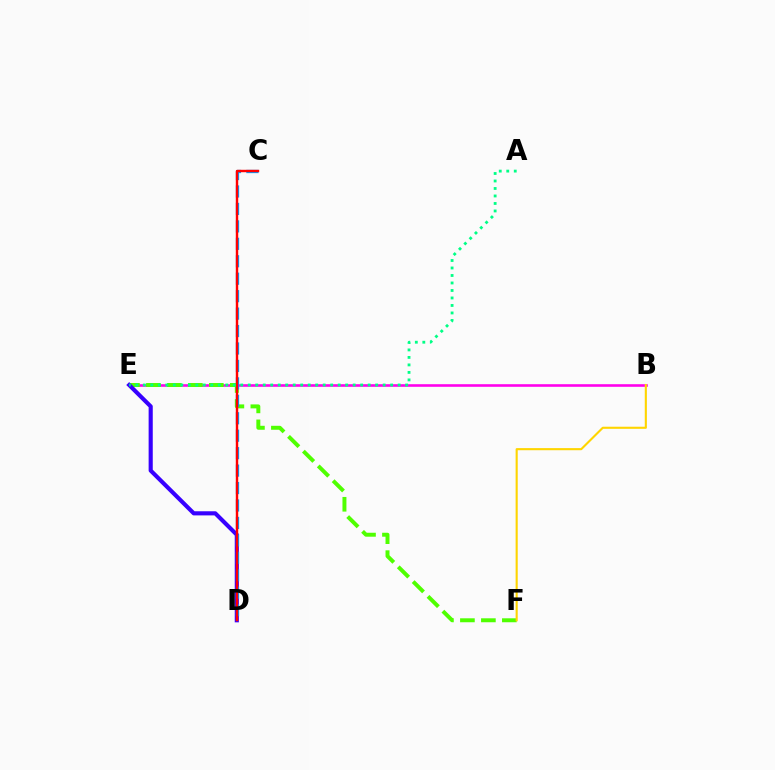{('B', 'E'): [{'color': '#ff00ed', 'line_style': 'solid', 'thickness': 1.87}], ('E', 'F'): [{'color': '#4fff00', 'line_style': 'dashed', 'thickness': 2.85}], ('D', 'E'): [{'color': '#3700ff', 'line_style': 'solid', 'thickness': 2.97}], ('C', 'D'): [{'color': '#009eff', 'line_style': 'dashed', 'thickness': 2.37}, {'color': '#ff0000', 'line_style': 'solid', 'thickness': 1.74}], ('A', 'E'): [{'color': '#00ff86', 'line_style': 'dotted', 'thickness': 2.04}], ('B', 'F'): [{'color': '#ffd500', 'line_style': 'solid', 'thickness': 1.52}]}